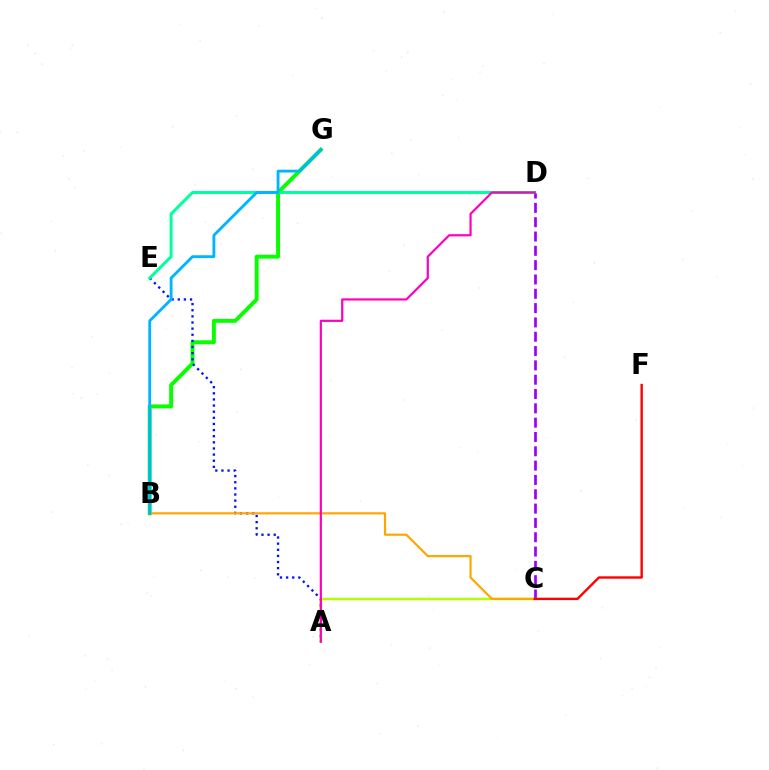{('B', 'G'): [{'color': '#08ff00', 'line_style': 'solid', 'thickness': 2.82}, {'color': '#00b5ff', 'line_style': 'solid', 'thickness': 2.05}], ('A', 'E'): [{'color': '#0010ff', 'line_style': 'dotted', 'thickness': 1.67}], ('A', 'C'): [{'color': '#b3ff00', 'line_style': 'solid', 'thickness': 1.77}], ('D', 'E'): [{'color': '#00ff9d', 'line_style': 'solid', 'thickness': 2.17}], ('C', 'D'): [{'color': '#9b00ff', 'line_style': 'dashed', 'thickness': 1.95}], ('B', 'C'): [{'color': '#ffa500', 'line_style': 'solid', 'thickness': 1.56}], ('A', 'D'): [{'color': '#ff00bd', 'line_style': 'solid', 'thickness': 1.59}], ('C', 'F'): [{'color': '#ff0000', 'line_style': 'solid', 'thickness': 1.72}]}